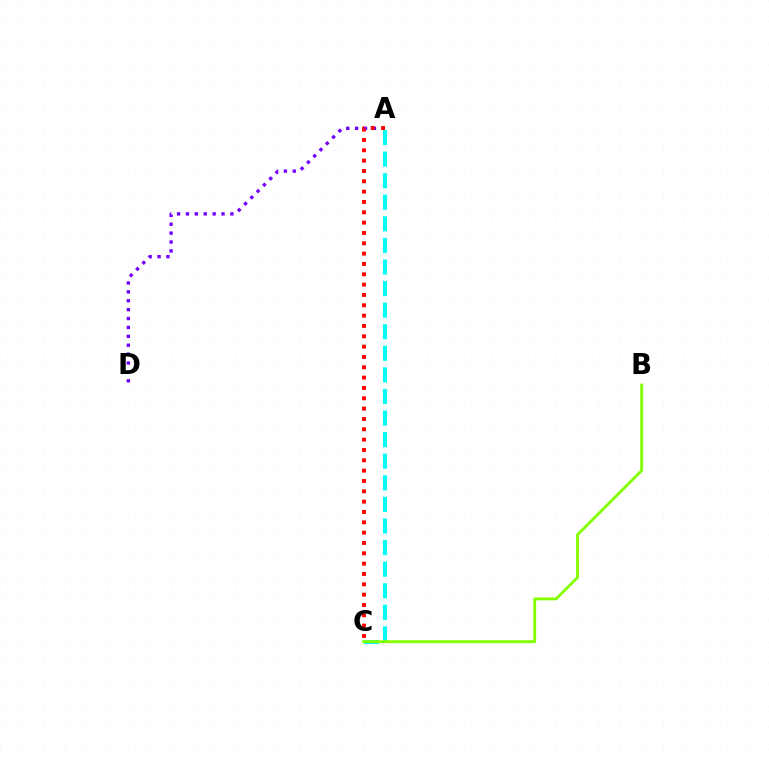{('A', 'C'): [{'color': '#00fff6', 'line_style': 'dashed', 'thickness': 2.93}, {'color': '#ff0000', 'line_style': 'dotted', 'thickness': 2.81}], ('B', 'C'): [{'color': '#84ff00', 'line_style': 'solid', 'thickness': 2.05}], ('A', 'D'): [{'color': '#7200ff', 'line_style': 'dotted', 'thickness': 2.42}]}